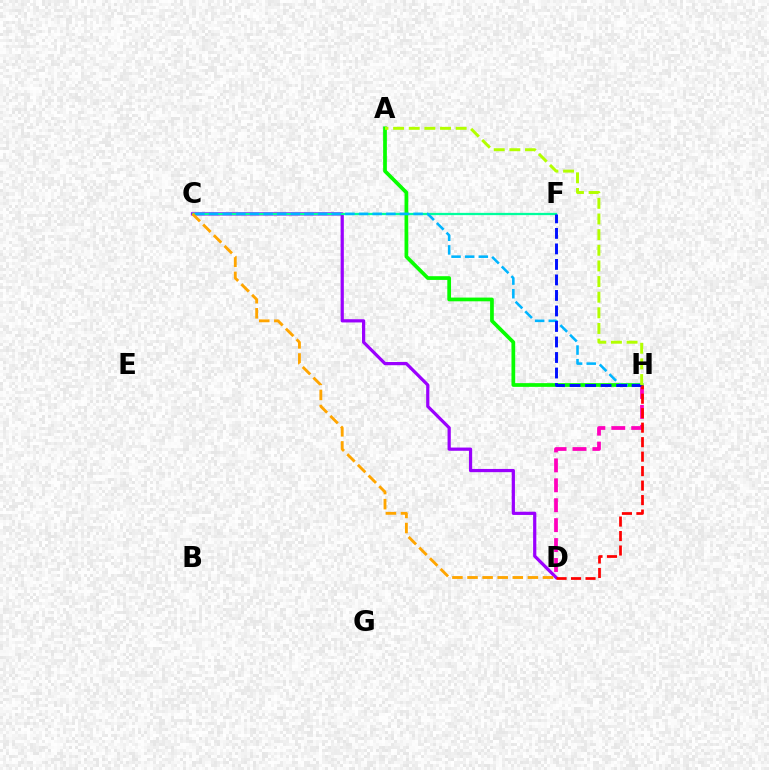{('C', 'D'): [{'color': '#9b00ff', 'line_style': 'solid', 'thickness': 2.32}, {'color': '#ffa500', 'line_style': 'dashed', 'thickness': 2.05}], ('D', 'H'): [{'color': '#ff00bd', 'line_style': 'dashed', 'thickness': 2.71}, {'color': '#ff0000', 'line_style': 'dashed', 'thickness': 1.97}], ('A', 'H'): [{'color': '#08ff00', 'line_style': 'solid', 'thickness': 2.68}, {'color': '#b3ff00', 'line_style': 'dashed', 'thickness': 2.12}], ('C', 'F'): [{'color': '#00ff9d', 'line_style': 'solid', 'thickness': 1.63}], ('C', 'H'): [{'color': '#00b5ff', 'line_style': 'dashed', 'thickness': 1.85}], ('F', 'H'): [{'color': '#0010ff', 'line_style': 'dashed', 'thickness': 2.11}]}